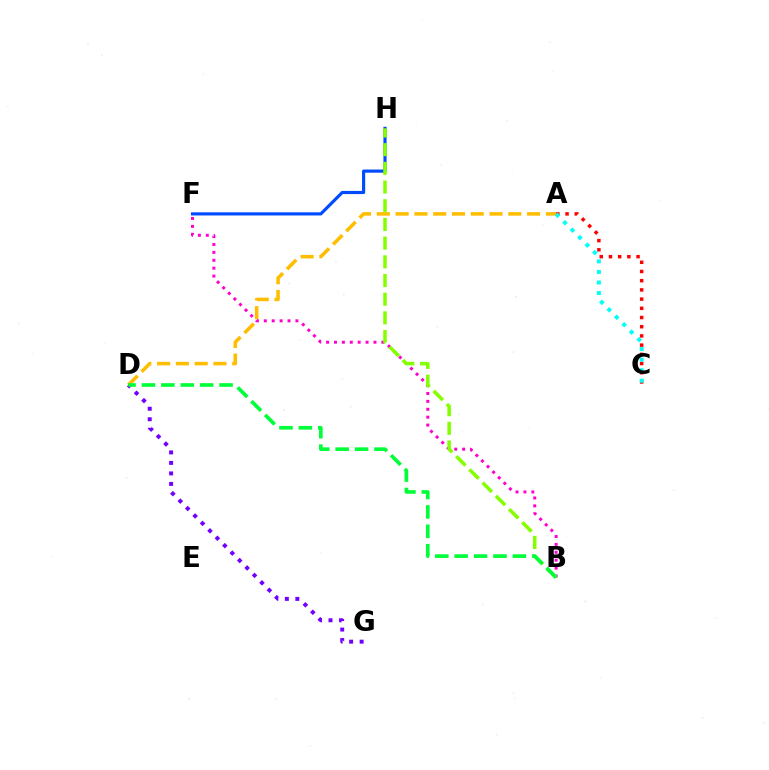{('A', 'D'): [{'color': '#ffbd00', 'line_style': 'dashed', 'thickness': 2.55}], ('B', 'F'): [{'color': '#ff00cf', 'line_style': 'dotted', 'thickness': 2.15}], ('A', 'C'): [{'color': '#ff0000', 'line_style': 'dotted', 'thickness': 2.5}, {'color': '#00fff6', 'line_style': 'dotted', 'thickness': 2.86}], ('D', 'G'): [{'color': '#7200ff', 'line_style': 'dotted', 'thickness': 2.85}], ('F', 'H'): [{'color': '#004bff', 'line_style': 'solid', 'thickness': 2.27}], ('B', 'H'): [{'color': '#84ff00', 'line_style': 'dashed', 'thickness': 2.54}], ('B', 'D'): [{'color': '#00ff39', 'line_style': 'dashed', 'thickness': 2.64}]}